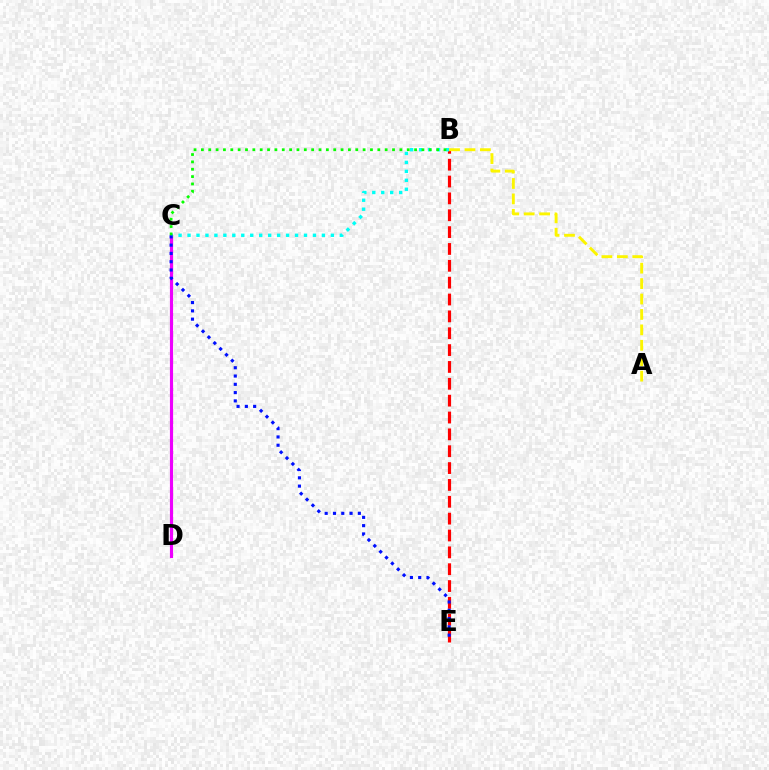{('C', 'D'): [{'color': '#ee00ff', 'line_style': 'solid', 'thickness': 2.27}], ('B', 'E'): [{'color': '#ff0000', 'line_style': 'dashed', 'thickness': 2.29}], ('B', 'C'): [{'color': '#00fff6', 'line_style': 'dotted', 'thickness': 2.43}, {'color': '#08ff00', 'line_style': 'dotted', 'thickness': 2.0}], ('C', 'E'): [{'color': '#0010ff', 'line_style': 'dotted', 'thickness': 2.25}], ('A', 'B'): [{'color': '#fcf500', 'line_style': 'dashed', 'thickness': 2.1}]}